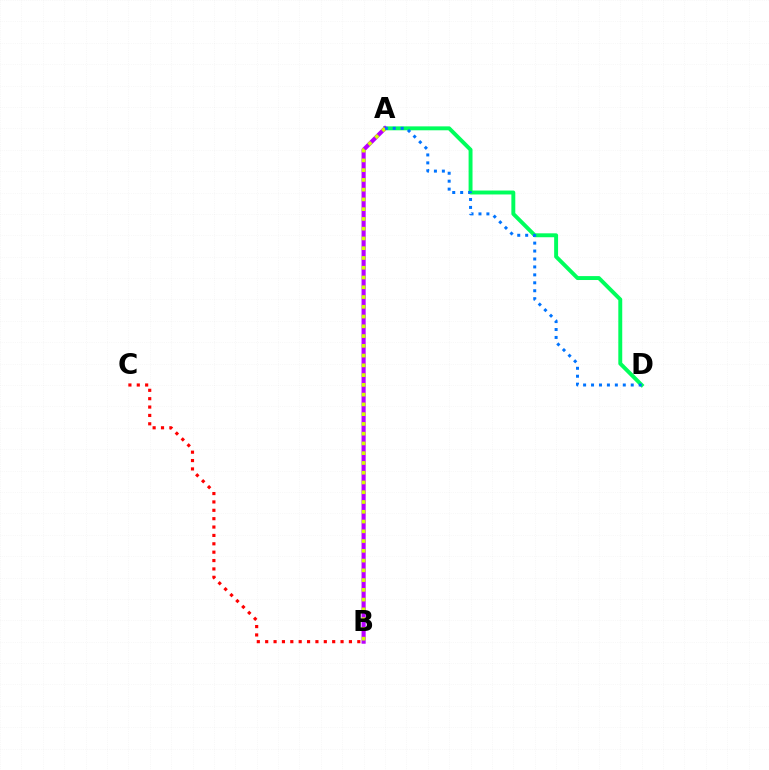{('A', 'D'): [{'color': '#00ff5c', 'line_style': 'solid', 'thickness': 2.82}, {'color': '#0074ff', 'line_style': 'dotted', 'thickness': 2.16}], ('B', 'C'): [{'color': '#ff0000', 'line_style': 'dotted', 'thickness': 2.28}], ('A', 'B'): [{'color': '#b900ff', 'line_style': 'solid', 'thickness': 2.97}, {'color': '#d1ff00', 'line_style': 'dotted', 'thickness': 2.65}]}